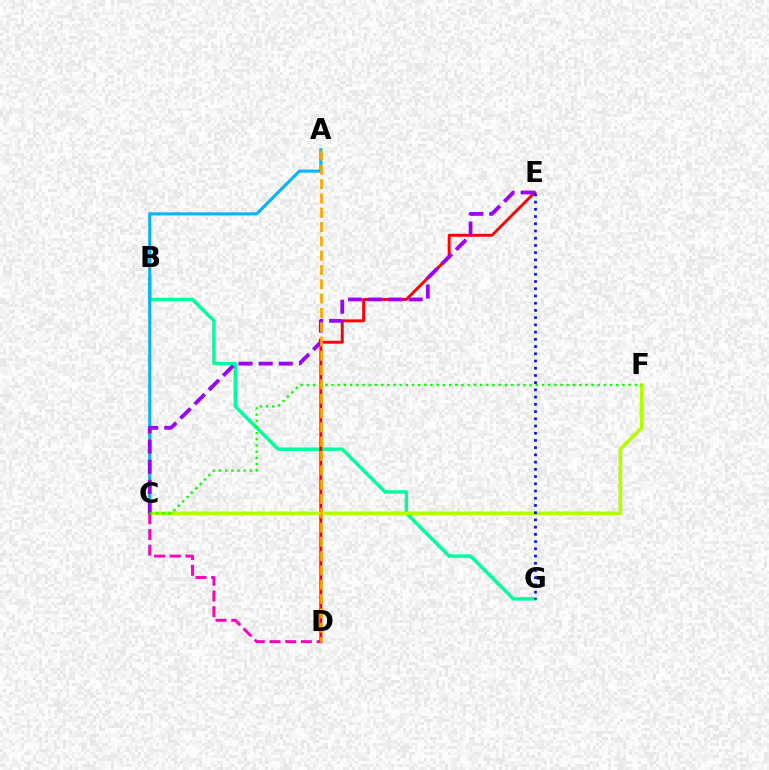{('B', 'G'): [{'color': '#00ff9d', 'line_style': 'solid', 'thickness': 2.48}], ('A', 'C'): [{'color': '#00b5ff', 'line_style': 'solid', 'thickness': 2.23}], ('D', 'E'): [{'color': '#ff0000', 'line_style': 'solid', 'thickness': 2.09}], ('C', 'F'): [{'color': '#b3ff00', 'line_style': 'solid', 'thickness': 2.62}, {'color': '#08ff00', 'line_style': 'dotted', 'thickness': 1.68}], ('C', 'D'): [{'color': '#ff00bd', 'line_style': 'dashed', 'thickness': 2.13}], ('C', 'E'): [{'color': '#9b00ff', 'line_style': 'dashed', 'thickness': 2.74}], ('E', 'G'): [{'color': '#0010ff', 'line_style': 'dotted', 'thickness': 1.96}], ('A', 'D'): [{'color': '#ffa500', 'line_style': 'dashed', 'thickness': 1.94}]}